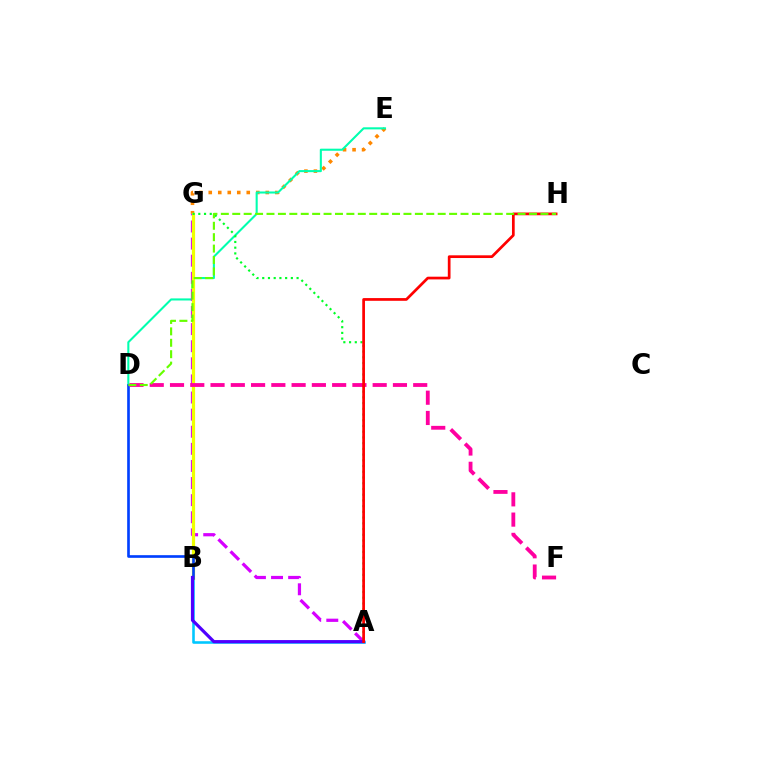{('E', 'G'): [{'color': '#ff8800', 'line_style': 'dotted', 'thickness': 2.58}], ('D', 'E'): [{'color': '#00ffaf', 'line_style': 'solid', 'thickness': 1.5}], ('A', 'G'): [{'color': '#d600ff', 'line_style': 'dashed', 'thickness': 2.32}, {'color': '#00ff27', 'line_style': 'dotted', 'thickness': 1.56}], ('A', 'B'): [{'color': '#00c7ff', 'line_style': 'solid', 'thickness': 1.86}, {'color': '#4f00ff', 'line_style': 'solid', 'thickness': 2.3}], ('B', 'G'): [{'color': '#eeff00', 'line_style': 'solid', 'thickness': 2.31}], ('B', 'D'): [{'color': '#003fff', 'line_style': 'solid', 'thickness': 1.91}], ('D', 'F'): [{'color': '#ff00a0', 'line_style': 'dashed', 'thickness': 2.75}], ('A', 'H'): [{'color': '#ff0000', 'line_style': 'solid', 'thickness': 1.96}], ('D', 'H'): [{'color': '#66ff00', 'line_style': 'dashed', 'thickness': 1.55}]}